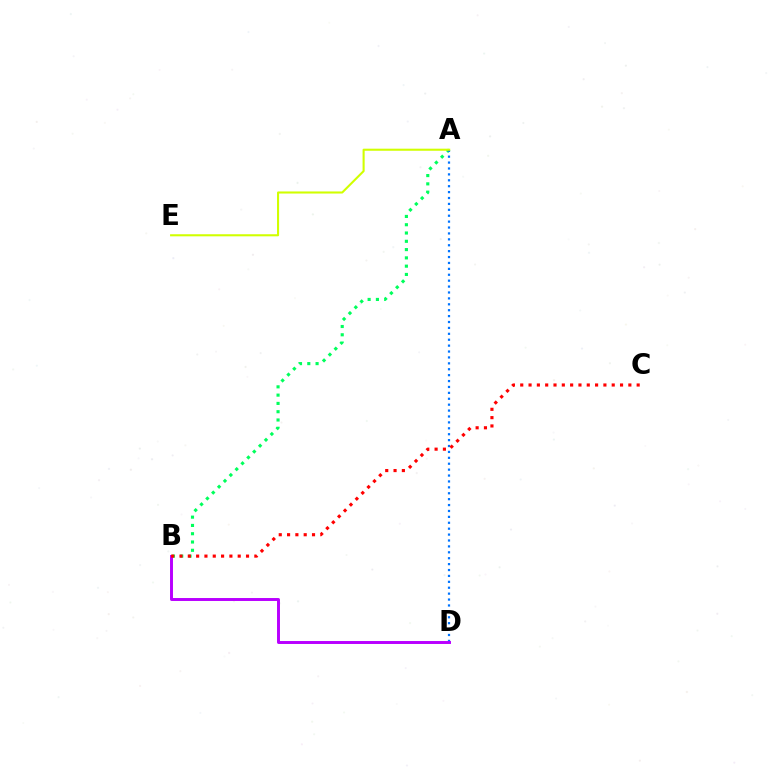{('A', 'B'): [{'color': '#00ff5c', 'line_style': 'dotted', 'thickness': 2.25}], ('A', 'D'): [{'color': '#0074ff', 'line_style': 'dotted', 'thickness': 1.6}], ('B', 'D'): [{'color': '#b900ff', 'line_style': 'solid', 'thickness': 2.12}], ('B', 'C'): [{'color': '#ff0000', 'line_style': 'dotted', 'thickness': 2.26}], ('A', 'E'): [{'color': '#d1ff00', 'line_style': 'solid', 'thickness': 1.5}]}